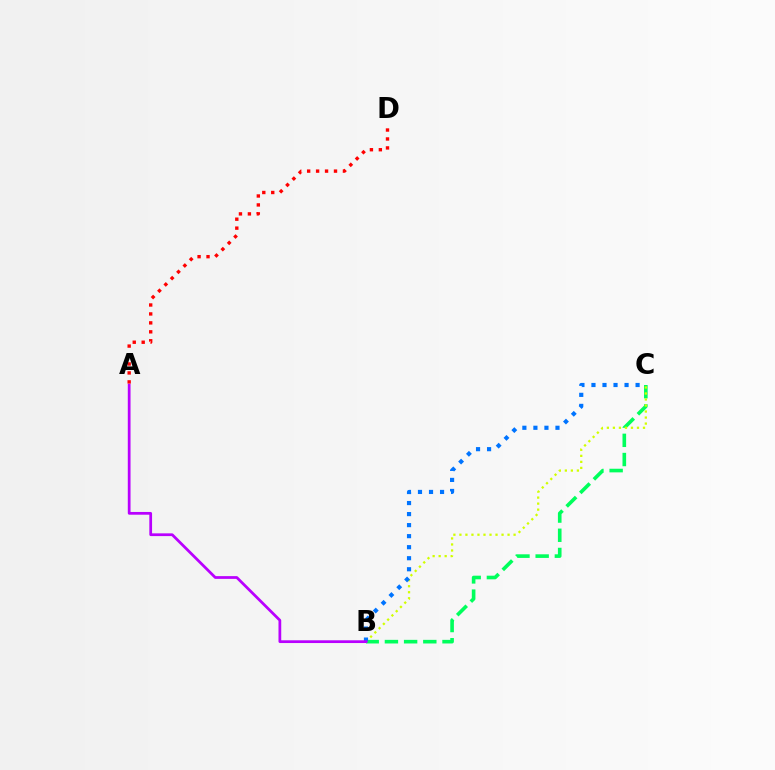{('B', 'C'): [{'color': '#00ff5c', 'line_style': 'dashed', 'thickness': 2.61}, {'color': '#d1ff00', 'line_style': 'dotted', 'thickness': 1.64}, {'color': '#0074ff', 'line_style': 'dotted', 'thickness': 3.0}], ('A', 'B'): [{'color': '#b900ff', 'line_style': 'solid', 'thickness': 1.98}], ('A', 'D'): [{'color': '#ff0000', 'line_style': 'dotted', 'thickness': 2.43}]}